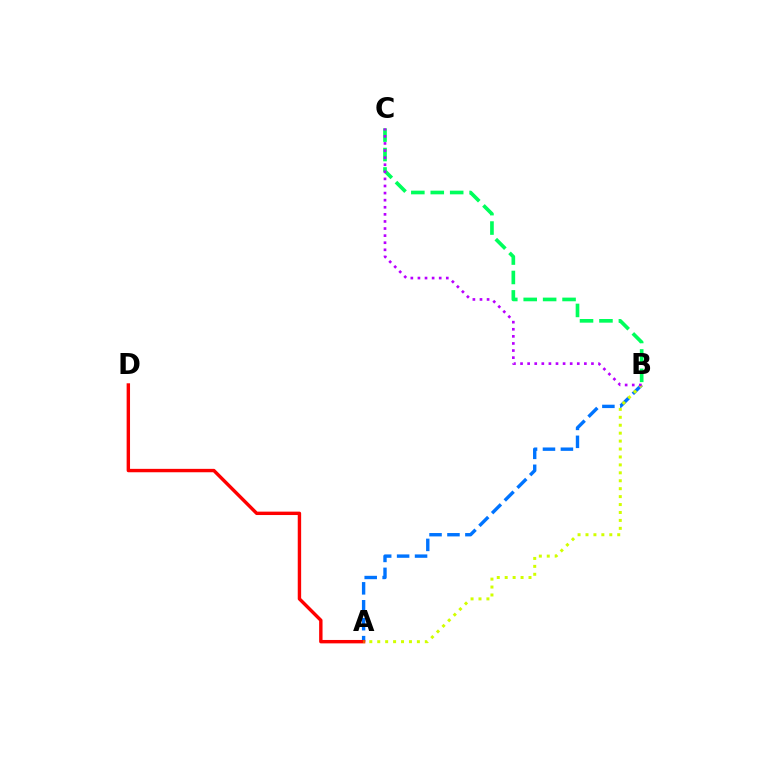{('A', 'B'): [{'color': '#0074ff', 'line_style': 'dashed', 'thickness': 2.44}, {'color': '#d1ff00', 'line_style': 'dotted', 'thickness': 2.16}], ('A', 'D'): [{'color': '#ff0000', 'line_style': 'solid', 'thickness': 2.45}], ('B', 'C'): [{'color': '#00ff5c', 'line_style': 'dashed', 'thickness': 2.64}, {'color': '#b900ff', 'line_style': 'dotted', 'thickness': 1.93}]}